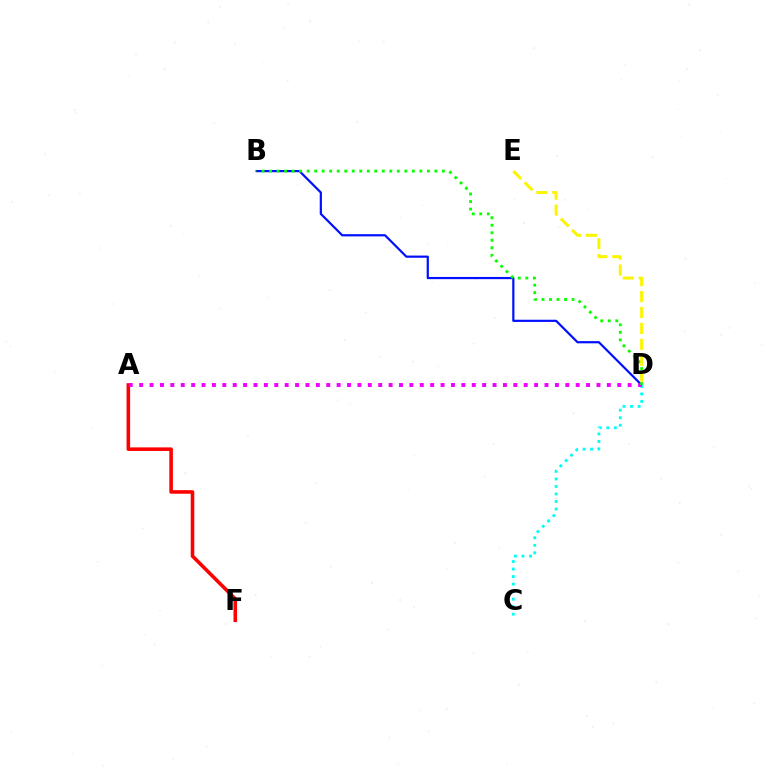{('B', 'D'): [{'color': '#0010ff', 'line_style': 'solid', 'thickness': 1.59}, {'color': '#08ff00', 'line_style': 'dotted', 'thickness': 2.04}], ('C', 'D'): [{'color': '#00fff6', 'line_style': 'dotted', 'thickness': 2.04}], ('A', 'F'): [{'color': '#ff0000', 'line_style': 'solid', 'thickness': 2.57}], ('A', 'D'): [{'color': '#ee00ff', 'line_style': 'dotted', 'thickness': 2.82}], ('D', 'E'): [{'color': '#fcf500', 'line_style': 'dashed', 'thickness': 2.17}]}